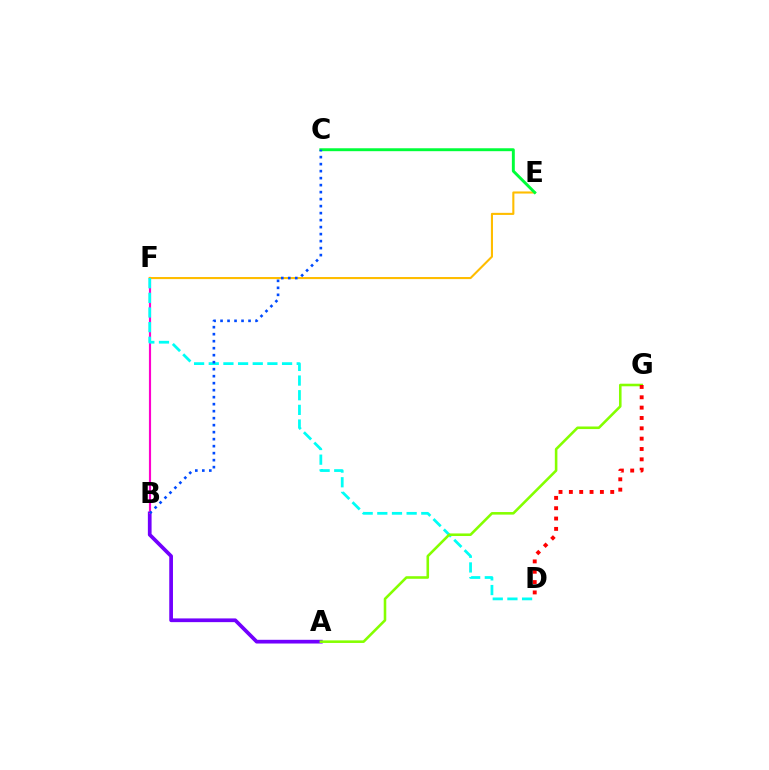{('A', 'B'): [{'color': '#7200ff', 'line_style': 'solid', 'thickness': 2.68}], ('B', 'F'): [{'color': '#ff00cf', 'line_style': 'solid', 'thickness': 1.55}], ('E', 'F'): [{'color': '#ffbd00', 'line_style': 'solid', 'thickness': 1.51}], ('D', 'F'): [{'color': '#00fff6', 'line_style': 'dashed', 'thickness': 1.99}], ('A', 'G'): [{'color': '#84ff00', 'line_style': 'solid', 'thickness': 1.86}], ('C', 'E'): [{'color': '#00ff39', 'line_style': 'solid', 'thickness': 2.11}], ('B', 'C'): [{'color': '#004bff', 'line_style': 'dotted', 'thickness': 1.9}], ('D', 'G'): [{'color': '#ff0000', 'line_style': 'dotted', 'thickness': 2.81}]}